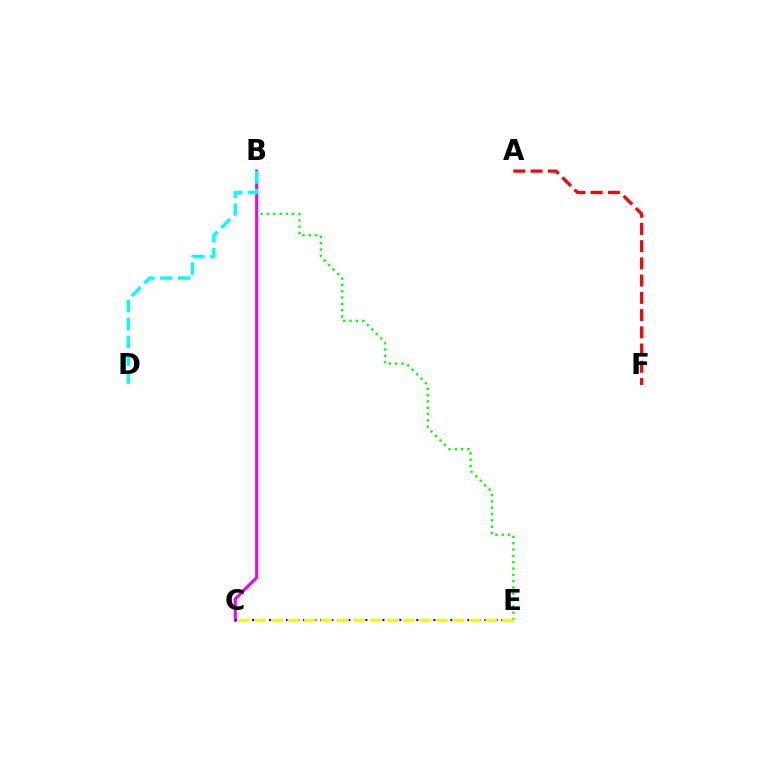{('B', 'E'): [{'color': '#08ff00', 'line_style': 'dotted', 'thickness': 1.72}], ('B', 'C'): [{'color': '#ee00ff', 'line_style': 'solid', 'thickness': 2.2}], ('A', 'F'): [{'color': '#ff0000', 'line_style': 'dashed', 'thickness': 2.34}], ('C', 'E'): [{'color': '#0010ff', 'line_style': 'dotted', 'thickness': 1.54}, {'color': '#fcf500', 'line_style': 'dashed', 'thickness': 2.24}], ('B', 'D'): [{'color': '#00fff6', 'line_style': 'dashed', 'thickness': 2.43}]}